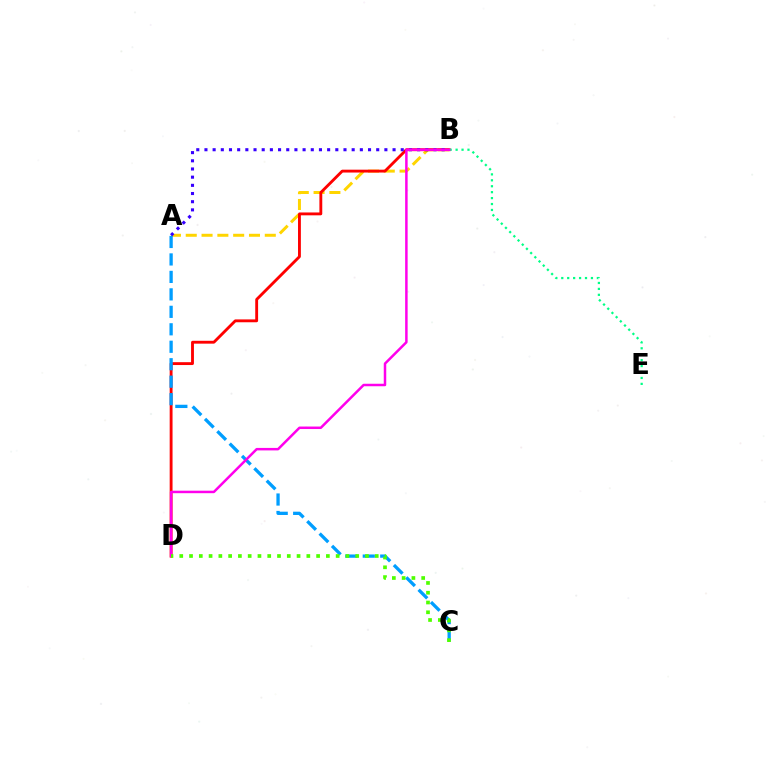{('A', 'B'): [{'color': '#ffd500', 'line_style': 'dashed', 'thickness': 2.15}, {'color': '#3700ff', 'line_style': 'dotted', 'thickness': 2.22}], ('B', 'D'): [{'color': '#ff0000', 'line_style': 'solid', 'thickness': 2.06}, {'color': '#ff00ed', 'line_style': 'solid', 'thickness': 1.8}], ('A', 'C'): [{'color': '#009eff', 'line_style': 'dashed', 'thickness': 2.37}], ('B', 'E'): [{'color': '#00ff86', 'line_style': 'dotted', 'thickness': 1.61}], ('C', 'D'): [{'color': '#4fff00', 'line_style': 'dotted', 'thickness': 2.66}]}